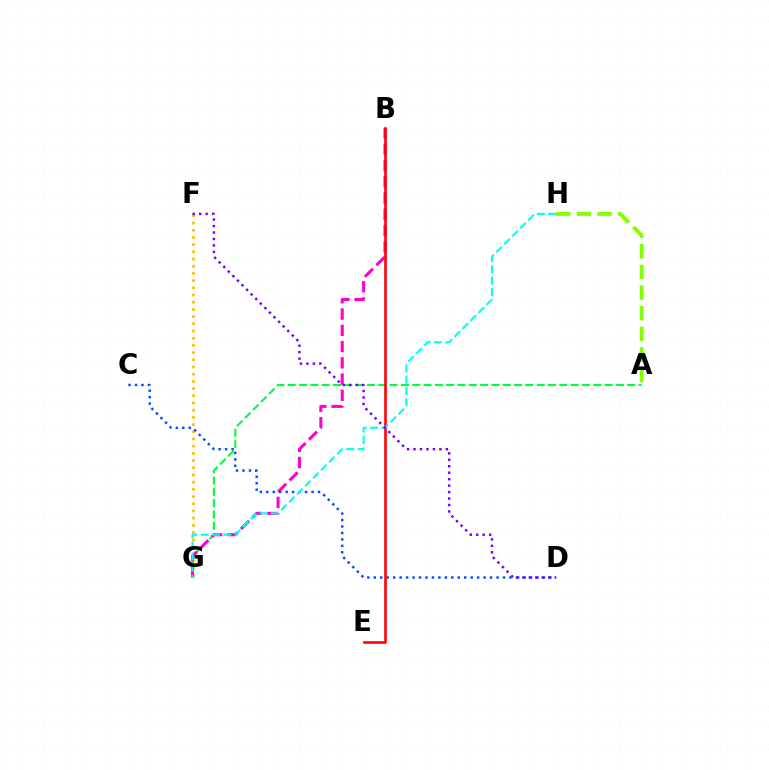{('F', 'G'): [{'color': '#ffbd00', 'line_style': 'dotted', 'thickness': 1.96}], ('A', 'G'): [{'color': '#00ff39', 'line_style': 'dashed', 'thickness': 1.54}], ('B', 'G'): [{'color': '#ff00cf', 'line_style': 'dashed', 'thickness': 2.21}], ('C', 'D'): [{'color': '#004bff', 'line_style': 'dotted', 'thickness': 1.76}], ('B', 'E'): [{'color': '#ff0000', 'line_style': 'solid', 'thickness': 1.87}], ('G', 'H'): [{'color': '#00fff6', 'line_style': 'dashed', 'thickness': 1.54}], ('D', 'F'): [{'color': '#7200ff', 'line_style': 'dotted', 'thickness': 1.76}], ('A', 'H'): [{'color': '#84ff00', 'line_style': 'dashed', 'thickness': 2.8}]}